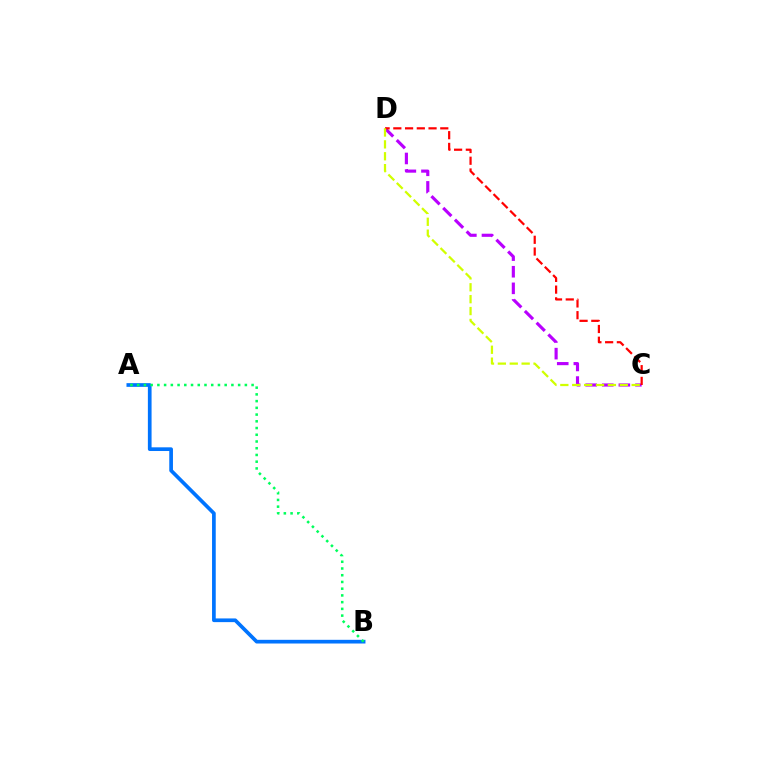{('C', 'D'): [{'color': '#b900ff', 'line_style': 'dashed', 'thickness': 2.26}, {'color': '#ff0000', 'line_style': 'dashed', 'thickness': 1.59}, {'color': '#d1ff00', 'line_style': 'dashed', 'thickness': 1.62}], ('A', 'B'): [{'color': '#0074ff', 'line_style': 'solid', 'thickness': 2.66}, {'color': '#00ff5c', 'line_style': 'dotted', 'thickness': 1.83}]}